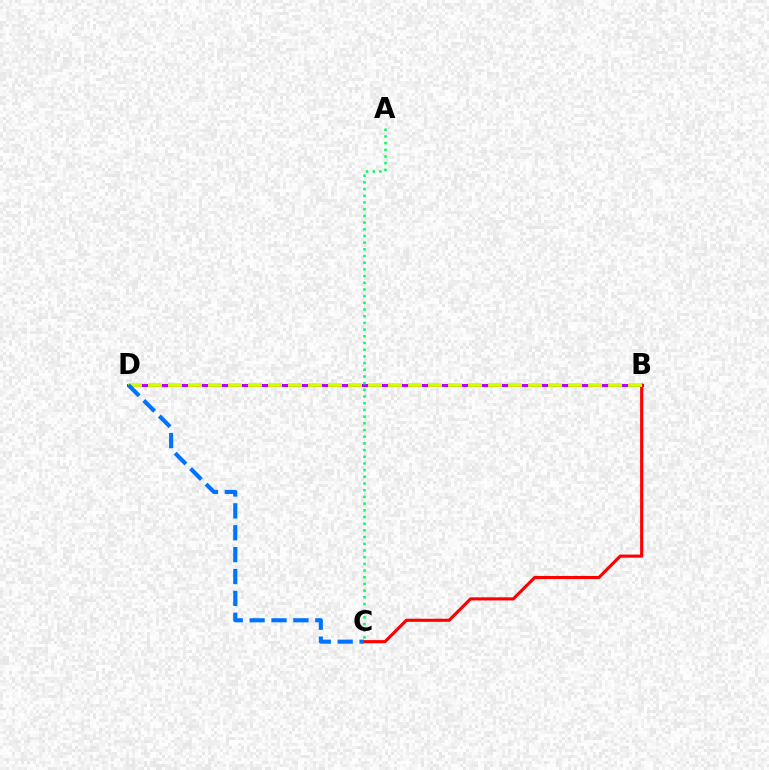{('B', 'D'): [{'color': '#b900ff', 'line_style': 'solid', 'thickness': 2.18}, {'color': '#d1ff00', 'line_style': 'dashed', 'thickness': 2.72}], ('B', 'C'): [{'color': '#ff0000', 'line_style': 'solid', 'thickness': 2.24}], ('A', 'C'): [{'color': '#00ff5c', 'line_style': 'dotted', 'thickness': 1.82}], ('C', 'D'): [{'color': '#0074ff', 'line_style': 'dashed', 'thickness': 2.97}]}